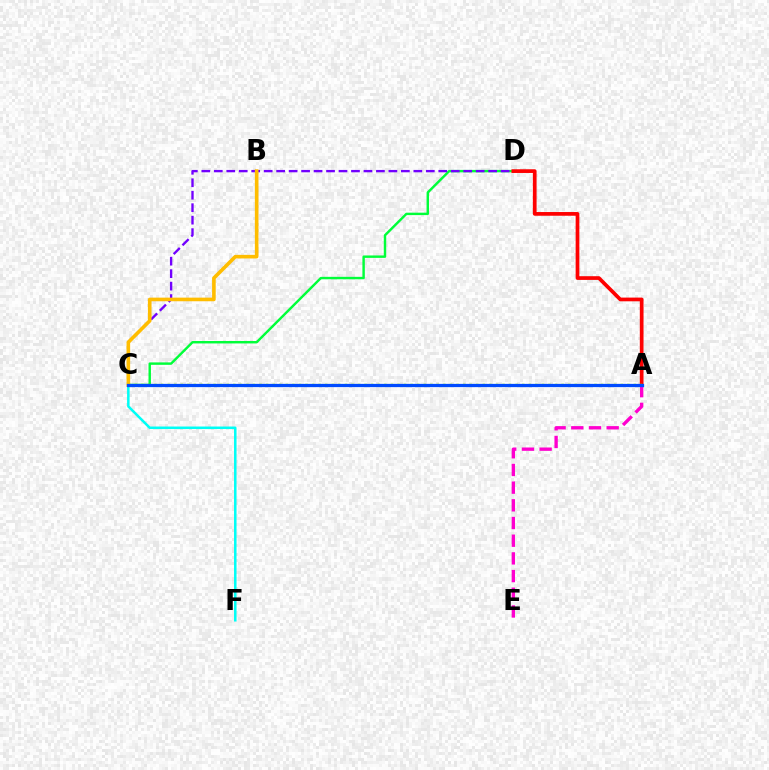{('C', 'D'): [{'color': '#00ff39', 'line_style': 'solid', 'thickness': 1.75}, {'color': '#7200ff', 'line_style': 'dashed', 'thickness': 1.69}], ('C', 'F'): [{'color': '#00fff6', 'line_style': 'solid', 'thickness': 1.81}], ('A', 'D'): [{'color': '#ff0000', 'line_style': 'solid', 'thickness': 2.67}], ('A', 'C'): [{'color': '#84ff00', 'line_style': 'dotted', 'thickness': 1.78}, {'color': '#004bff', 'line_style': 'solid', 'thickness': 2.34}], ('B', 'C'): [{'color': '#ffbd00', 'line_style': 'solid', 'thickness': 2.6}], ('A', 'E'): [{'color': '#ff00cf', 'line_style': 'dashed', 'thickness': 2.4}]}